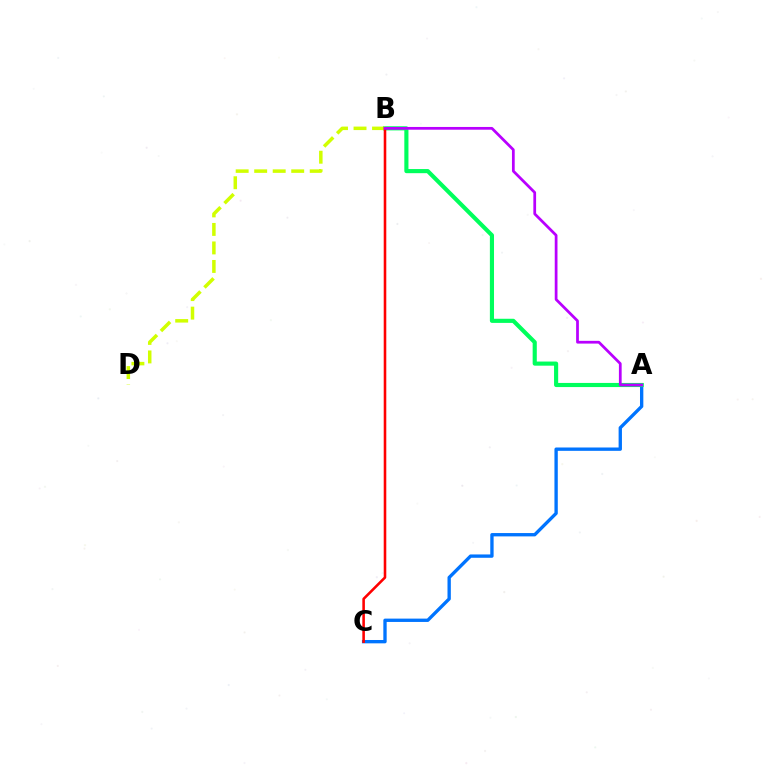{('A', 'C'): [{'color': '#0074ff', 'line_style': 'solid', 'thickness': 2.4}], ('A', 'B'): [{'color': '#00ff5c', 'line_style': 'solid', 'thickness': 2.97}, {'color': '#b900ff', 'line_style': 'solid', 'thickness': 1.98}], ('B', 'D'): [{'color': '#d1ff00', 'line_style': 'dashed', 'thickness': 2.52}], ('B', 'C'): [{'color': '#ff0000', 'line_style': 'solid', 'thickness': 1.85}]}